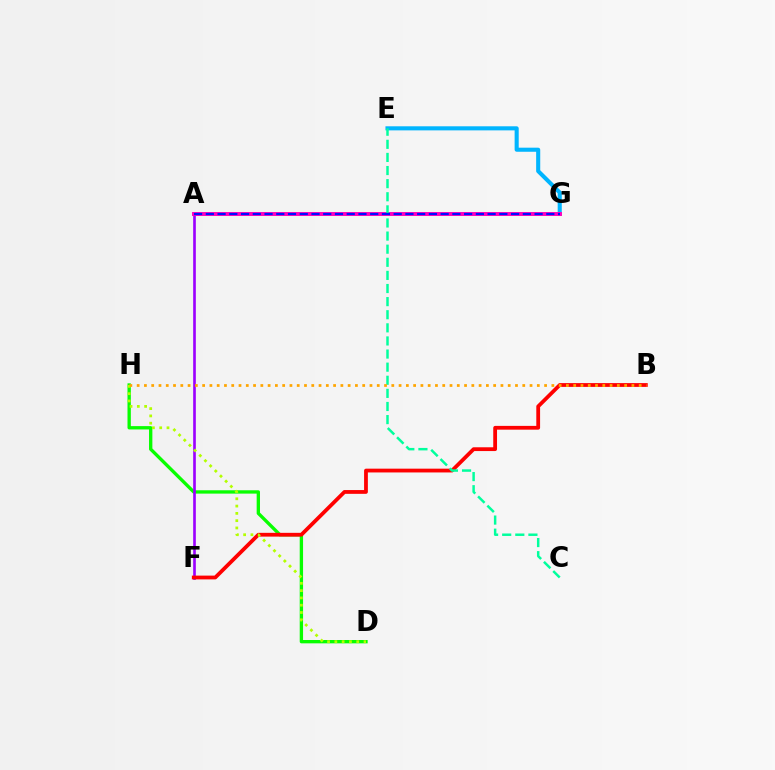{('D', 'H'): [{'color': '#08ff00', 'line_style': 'solid', 'thickness': 2.4}, {'color': '#b3ff00', 'line_style': 'dotted', 'thickness': 1.98}], ('A', 'F'): [{'color': '#9b00ff', 'line_style': 'solid', 'thickness': 1.91}], ('E', 'G'): [{'color': '#00b5ff', 'line_style': 'solid', 'thickness': 2.94}], ('A', 'G'): [{'color': '#ff00bd', 'line_style': 'solid', 'thickness': 2.83}, {'color': '#0010ff', 'line_style': 'dashed', 'thickness': 1.59}], ('B', 'F'): [{'color': '#ff0000', 'line_style': 'solid', 'thickness': 2.72}], ('C', 'E'): [{'color': '#00ff9d', 'line_style': 'dashed', 'thickness': 1.78}], ('B', 'H'): [{'color': '#ffa500', 'line_style': 'dotted', 'thickness': 1.98}]}